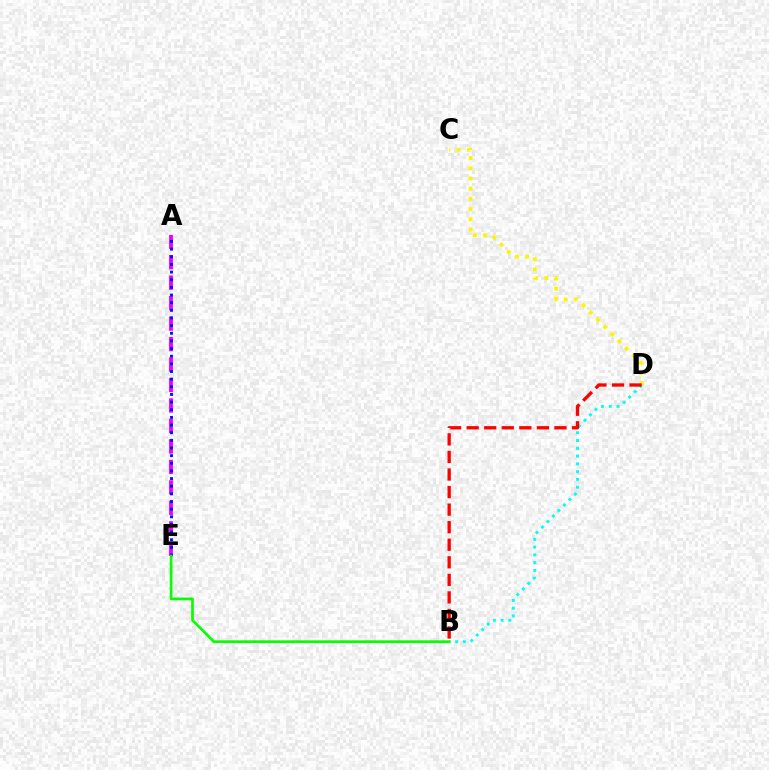{('C', 'D'): [{'color': '#fcf500', 'line_style': 'dotted', 'thickness': 2.76}], ('A', 'E'): [{'color': '#ee00ff', 'line_style': 'dashed', 'thickness': 2.78}, {'color': '#0010ff', 'line_style': 'dotted', 'thickness': 2.08}], ('B', 'D'): [{'color': '#00fff6', 'line_style': 'dotted', 'thickness': 2.11}, {'color': '#ff0000', 'line_style': 'dashed', 'thickness': 2.39}], ('B', 'E'): [{'color': '#08ff00', 'line_style': 'solid', 'thickness': 1.93}]}